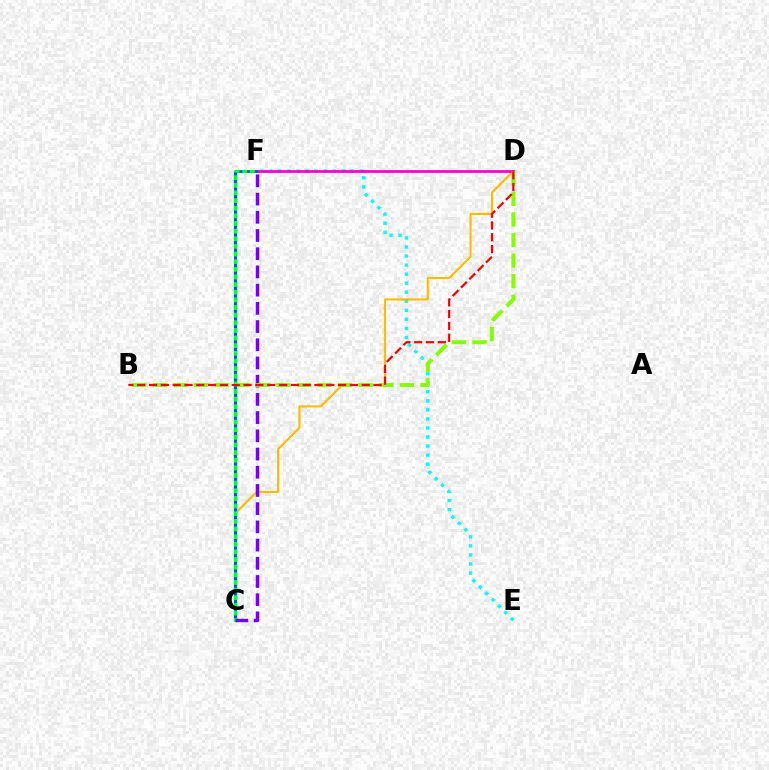{('E', 'F'): [{'color': '#00fff6', 'line_style': 'dotted', 'thickness': 2.46}], ('C', 'D'): [{'color': '#ffbd00', 'line_style': 'solid', 'thickness': 1.54}], ('C', 'F'): [{'color': '#00ff39', 'line_style': 'solid', 'thickness': 2.32}, {'color': '#7200ff', 'line_style': 'dashed', 'thickness': 2.47}, {'color': '#004bff', 'line_style': 'dotted', 'thickness': 2.07}], ('D', 'F'): [{'color': '#ff00cf', 'line_style': 'solid', 'thickness': 1.98}], ('B', 'D'): [{'color': '#84ff00', 'line_style': 'dashed', 'thickness': 2.8}, {'color': '#ff0000', 'line_style': 'dashed', 'thickness': 1.61}]}